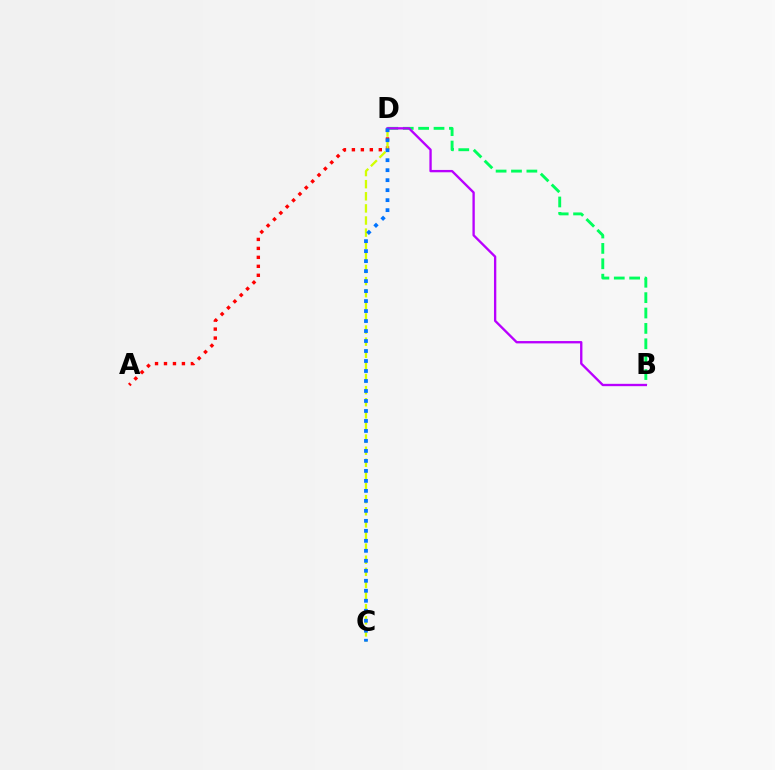{('A', 'D'): [{'color': '#ff0000', 'line_style': 'dotted', 'thickness': 2.44}], ('C', 'D'): [{'color': '#d1ff00', 'line_style': 'dashed', 'thickness': 1.65}, {'color': '#0074ff', 'line_style': 'dotted', 'thickness': 2.71}], ('B', 'D'): [{'color': '#00ff5c', 'line_style': 'dashed', 'thickness': 2.09}, {'color': '#b900ff', 'line_style': 'solid', 'thickness': 1.69}]}